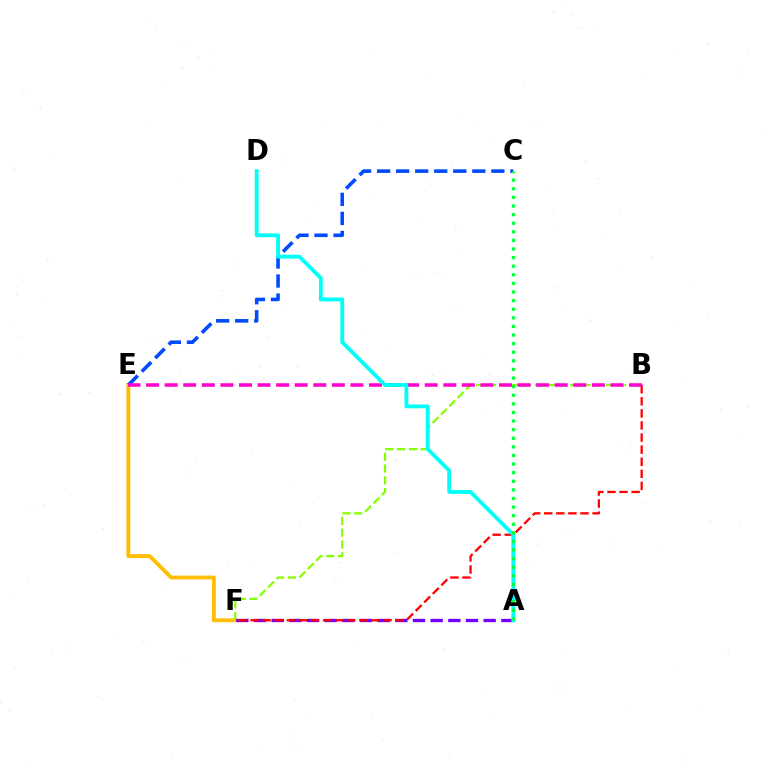{('E', 'F'): [{'color': '#ffbd00', 'line_style': 'solid', 'thickness': 2.78}], ('B', 'F'): [{'color': '#84ff00', 'line_style': 'dashed', 'thickness': 1.6}, {'color': '#ff0000', 'line_style': 'dashed', 'thickness': 1.64}], ('A', 'F'): [{'color': '#7200ff', 'line_style': 'dashed', 'thickness': 2.4}], ('C', 'E'): [{'color': '#004bff', 'line_style': 'dashed', 'thickness': 2.59}], ('B', 'E'): [{'color': '#ff00cf', 'line_style': 'dashed', 'thickness': 2.52}], ('A', 'D'): [{'color': '#00fff6', 'line_style': 'solid', 'thickness': 2.76}], ('A', 'C'): [{'color': '#00ff39', 'line_style': 'dotted', 'thickness': 2.34}]}